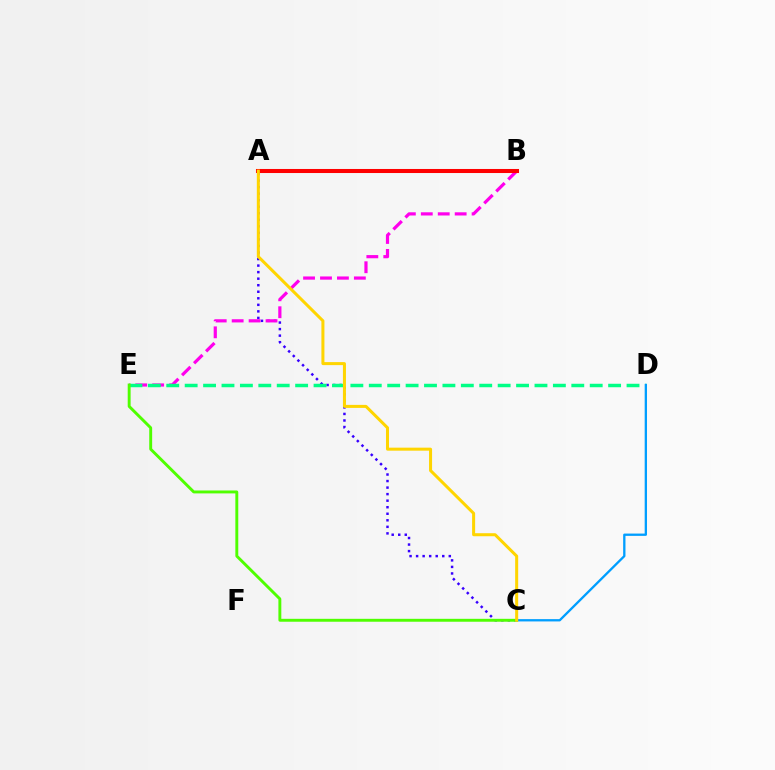{('A', 'C'): [{'color': '#3700ff', 'line_style': 'dotted', 'thickness': 1.78}, {'color': '#ffd500', 'line_style': 'solid', 'thickness': 2.18}], ('B', 'E'): [{'color': '#ff00ed', 'line_style': 'dashed', 'thickness': 2.3}], ('D', 'E'): [{'color': '#00ff86', 'line_style': 'dashed', 'thickness': 2.5}], ('A', 'B'): [{'color': '#ff0000', 'line_style': 'solid', 'thickness': 2.91}], ('C', 'E'): [{'color': '#4fff00', 'line_style': 'solid', 'thickness': 2.1}], ('C', 'D'): [{'color': '#009eff', 'line_style': 'solid', 'thickness': 1.66}]}